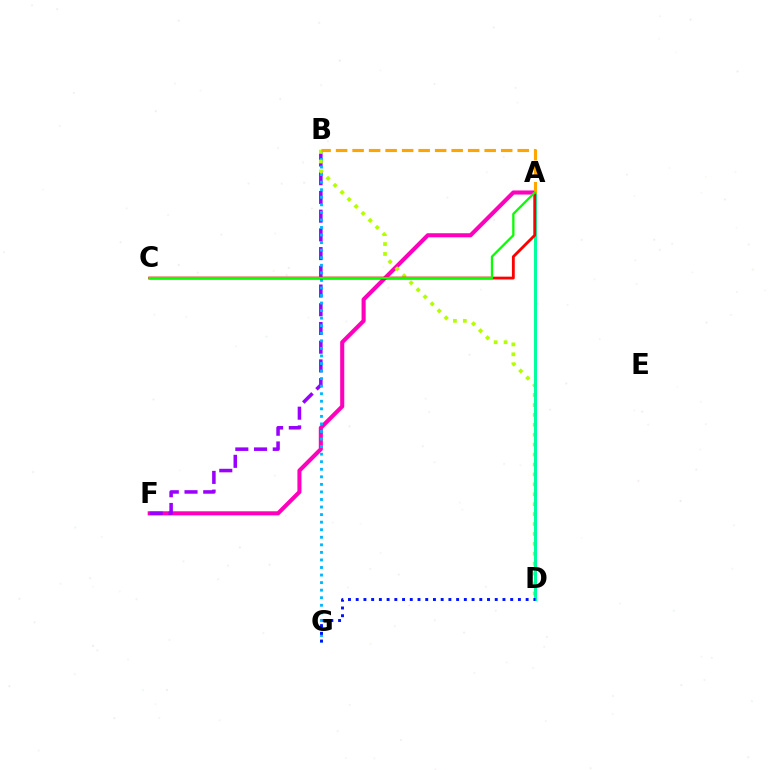{('A', 'F'): [{'color': '#ff00bd', 'line_style': 'solid', 'thickness': 2.94}], ('B', 'F'): [{'color': '#9b00ff', 'line_style': 'dashed', 'thickness': 2.54}], ('B', 'G'): [{'color': '#00b5ff', 'line_style': 'dotted', 'thickness': 2.05}], ('B', 'D'): [{'color': '#b3ff00', 'line_style': 'dotted', 'thickness': 2.7}], ('A', 'D'): [{'color': '#00ff9d', 'line_style': 'solid', 'thickness': 2.18}], ('A', 'C'): [{'color': '#ff0000', 'line_style': 'solid', 'thickness': 2.03}, {'color': '#08ff00', 'line_style': 'solid', 'thickness': 1.65}], ('A', 'B'): [{'color': '#ffa500', 'line_style': 'dashed', 'thickness': 2.24}], ('D', 'G'): [{'color': '#0010ff', 'line_style': 'dotted', 'thickness': 2.1}]}